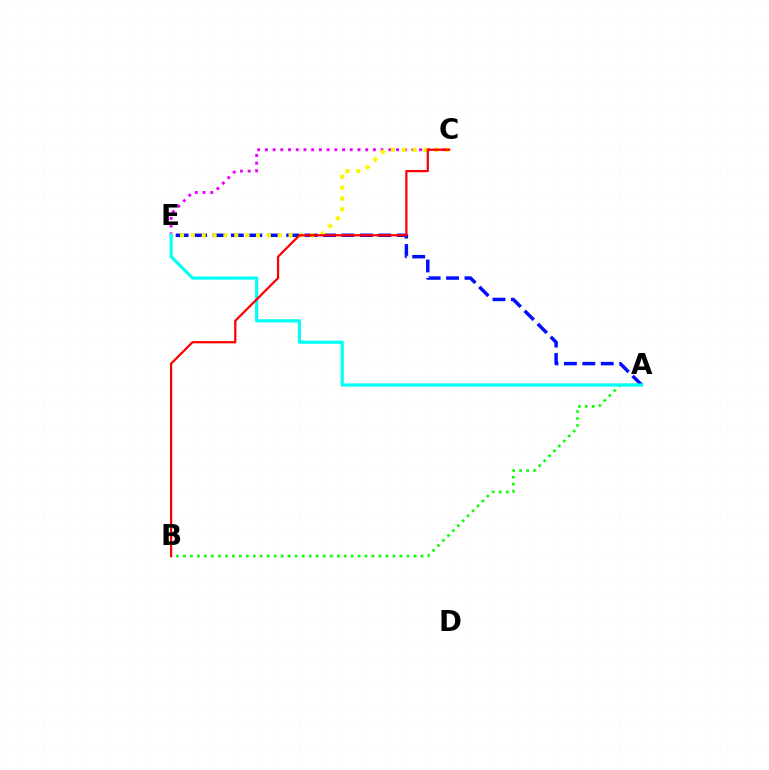{('A', 'B'): [{'color': '#08ff00', 'line_style': 'dotted', 'thickness': 1.9}], ('A', 'E'): [{'color': '#0010ff', 'line_style': 'dashed', 'thickness': 2.5}, {'color': '#00fff6', 'line_style': 'solid', 'thickness': 2.29}], ('C', 'E'): [{'color': '#ee00ff', 'line_style': 'dotted', 'thickness': 2.1}, {'color': '#fcf500', 'line_style': 'dotted', 'thickness': 2.95}], ('B', 'C'): [{'color': '#ff0000', 'line_style': 'solid', 'thickness': 1.62}]}